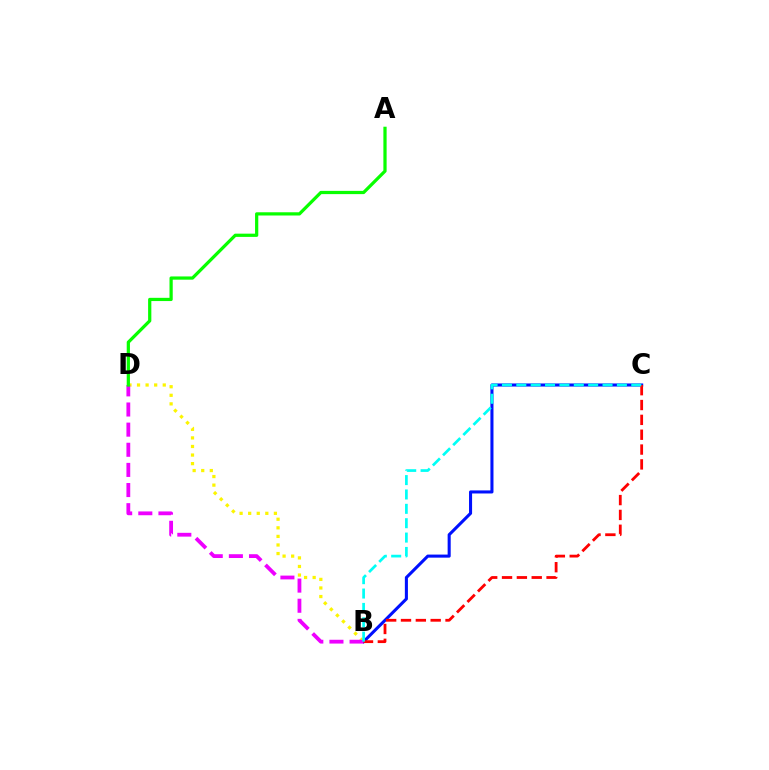{('B', 'C'): [{'color': '#0010ff', 'line_style': 'solid', 'thickness': 2.21}, {'color': '#ff0000', 'line_style': 'dashed', 'thickness': 2.02}, {'color': '#00fff6', 'line_style': 'dashed', 'thickness': 1.95}], ('B', 'D'): [{'color': '#fcf500', 'line_style': 'dotted', 'thickness': 2.33}, {'color': '#ee00ff', 'line_style': 'dashed', 'thickness': 2.74}], ('A', 'D'): [{'color': '#08ff00', 'line_style': 'solid', 'thickness': 2.33}]}